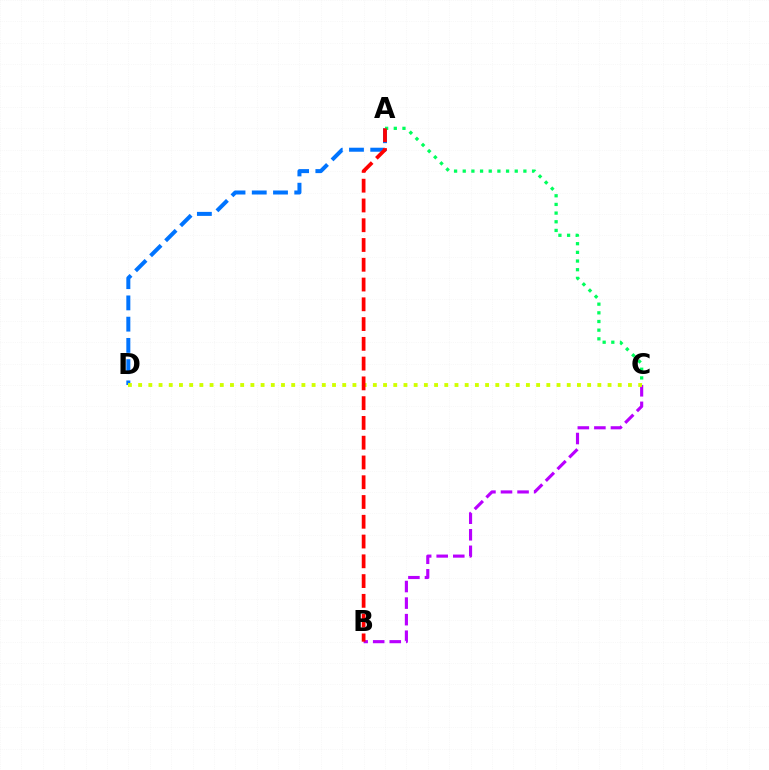{('A', 'D'): [{'color': '#0074ff', 'line_style': 'dashed', 'thickness': 2.89}], ('A', 'C'): [{'color': '#00ff5c', 'line_style': 'dotted', 'thickness': 2.35}], ('B', 'C'): [{'color': '#b900ff', 'line_style': 'dashed', 'thickness': 2.25}], ('C', 'D'): [{'color': '#d1ff00', 'line_style': 'dotted', 'thickness': 2.77}], ('A', 'B'): [{'color': '#ff0000', 'line_style': 'dashed', 'thickness': 2.69}]}